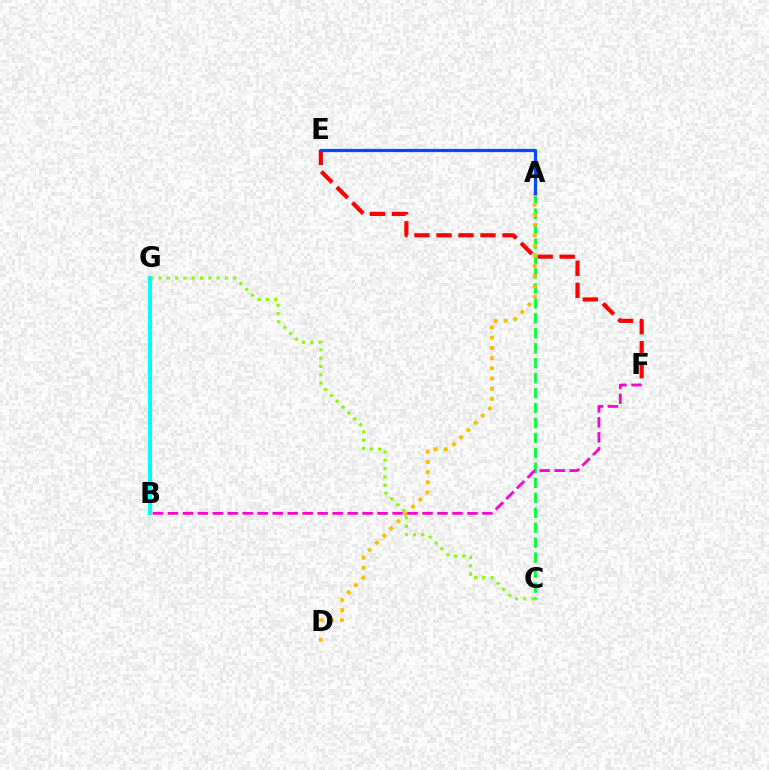{('A', 'C'): [{'color': '#00ff39', 'line_style': 'dashed', 'thickness': 2.03}], ('B', 'G'): [{'color': '#7200ff', 'line_style': 'dotted', 'thickness': 2.56}, {'color': '#00fff6', 'line_style': 'solid', 'thickness': 2.93}], ('A', 'D'): [{'color': '#ffbd00', 'line_style': 'dotted', 'thickness': 2.77}], ('B', 'F'): [{'color': '#ff00cf', 'line_style': 'dashed', 'thickness': 2.04}], ('E', 'F'): [{'color': '#ff0000', 'line_style': 'dashed', 'thickness': 2.99}], ('A', 'E'): [{'color': '#004bff', 'line_style': 'solid', 'thickness': 2.33}], ('C', 'G'): [{'color': '#84ff00', 'line_style': 'dotted', 'thickness': 2.26}]}